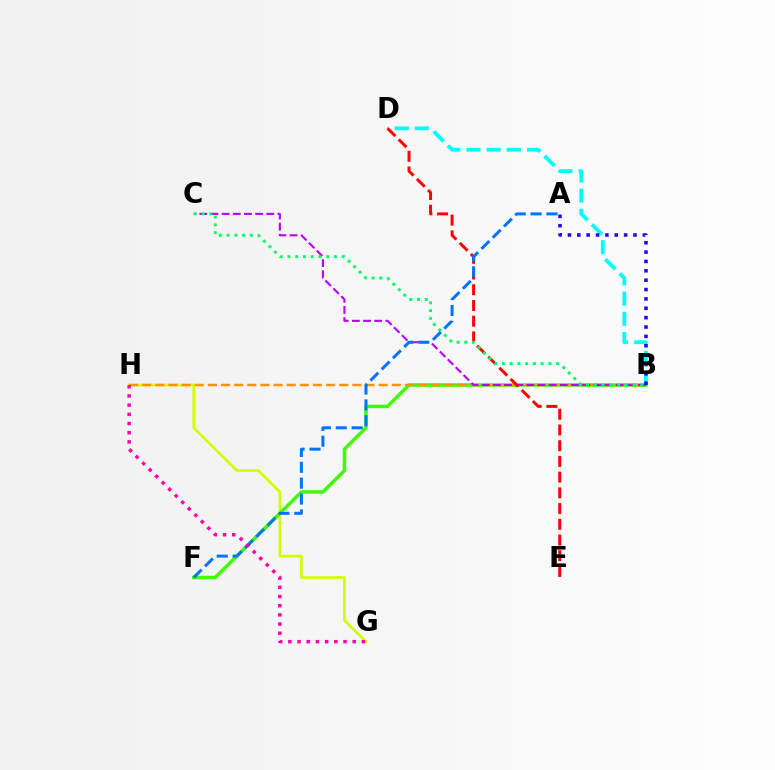{('G', 'H'): [{'color': '#d1ff00', 'line_style': 'solid', 'thickness': 1.95}, {'color': '#ff00ac', 'line_style': 'dotted', 'thickness': 2.5}], ('B', 'F'): [{'color': '#3dff00', 'line_style': 'solid', 'thickness': 2.5}], ('B', 'H'): [{'color': '#ff9400', 'line_style': 'dashed', 'thickness': 1.78}], ('B', 'C'): [{'color': '#b900ff', 'line_style': 'dashed', 'thickness': 1.52}, {'color': '#00ff5c', 'line_style': 'dotted', 'thickness': 2.1}], ('B', 'D'): [{'color': '#00fff6', 'line_style': 'dashed', 'thickness': 2.74}], ('D', 'E'): [{'color': '#ff0000', 'line_style': 'dashed', 'thickness': 2.14}], ('A', 'F'): [{'color': '#0074ff', 'line_style': 'dashed', 'thickness': 2.16}], ('A', 'B'): [{'color': '#2500ff', 'line_style': 'dotted', 'thickness': 2.55}]}